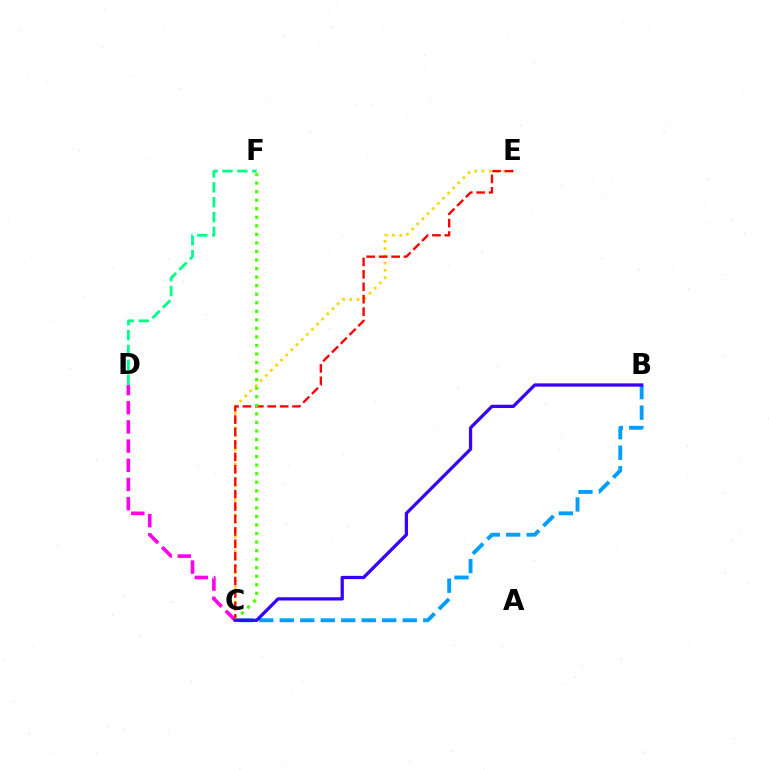{('C', 'E'): [{'color': '#ffd500', 'line_style': 'dotted', 'thickness': 1.97}, {'color': '#ff0000', 'line_style': 'dashed', 'thickness': 1.69}], ('C', 'D'): [{'color': '#ff00ed', 'line_style': 'dashed', 'thickness': 2.61}], ('B', 'C'): [{'color': '#009eff', 'line_style': 'dashed', 'thickness': 2.78}, {'color': '#3700ff', 'line_style': 'solid', 'thickness': 2.35}], ('C', 'F'): [{'color': '#4fff00', 'line_style': 'dotted', 'thickness': 2.32}], ('D', 'F'): [{'color': '#00ff86', 'line_style': 'dashed', 'thickness': 2.02}]}